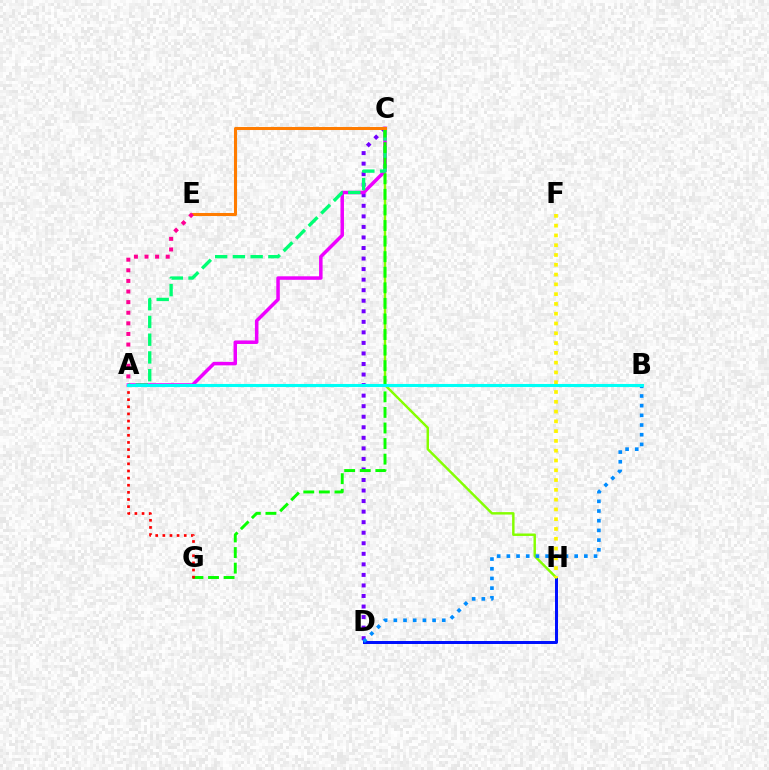{('C', 'D'): [{'color': '#7200ff', 'line_style': 'dotted', 'thickness': 2.87}], ('D', 'H'): [{'color': '#0010ff', 'line_style': 'solid', 'thickness': 2.15}], ('C', 'H'): [{'color': '#84ff00', 'line_style': 'solid', 'thickness': 1.76}], ('A', 'C'): [{'color': '#ee00ff', 'line_style': 'solid', 'thickness': 2.52}, {'color': '#00ff74', 'line_style': 'dashed', 'thickness': 2.41}], ('F', 'H'): [{'color': '#fcf500', 'line_style': 'dotted', 'thickness': 2.66}], ('B', 'D'): [{'color': '#008cff', 'line_style': 'dotted', 'thickness': 2.63}], ('C', 'G'): [{'color': '#08ff00', 'line_style': 'dashed', 'thickness': 2.12}], ('C', 'E'): [{'color': '#ff7c00', 'line_style': 'solid', 'thickness': 2.19}], ('A', 'E'): [{'color': '#ff0094', 'line_style': 'dotted', 'thickness': 2.88}], ('A', 'G'): [{'color': '#ff0000', 'line_style': 'dotted', 'thickness': 1.94}], ('A', 'B'): [{'color': '#00fff6', 'line_style': 'solid', 'thickness': 2.22}]}